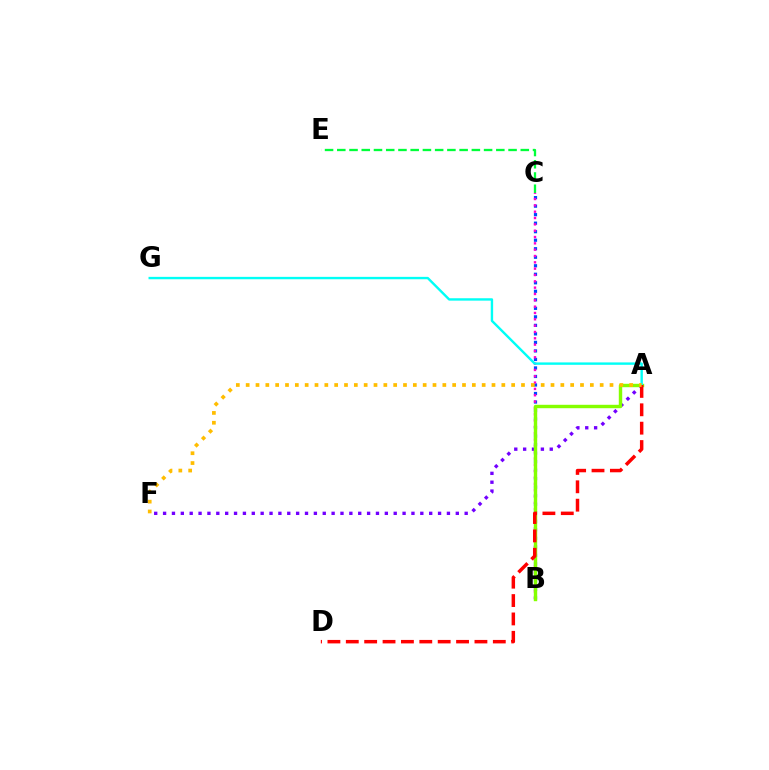{('B', 'C'): [{'color': '#004bff', 'line_style': 'dotted', 'thickness': 2.31}, {'color': '#ff00cf', 'line_style': 'dotted', 'thickness': 1.72}], ('A', 'F'): [{'color': '#7200ff', 'line_style': 'dotted', 'thickness': 2.41}, {'color': '#ffbd00', 'line_style': 'dotted', 'thickness': 2.67}], ('C', 'E'): [{'color': '#00ff39', 'line_style': 'dashed', 'thickness': 1.66}], ('A', 'B'): [{'color': '#84ff00', 'line_style': 'solid', 'thickness': 2.46}], ('A', 'G'): [{'color': '#00fff6', 'line_style': 'solid', 'thickness': 1.72}], ('A', 'D'): [{'color': '#ff0000', 'line_style': 'dashed', 'thickness': 2.5}]}